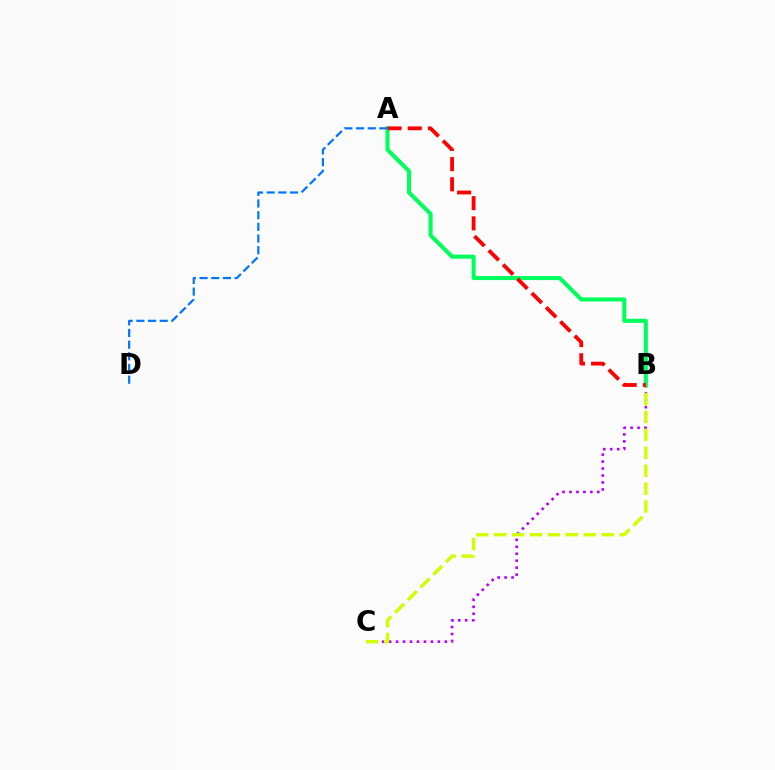{('B', 'C'): [{'color': '#b900ff', 'line_style': 'dotted', 'thickness': 1.89}, {'color': '#d1ff00', 'line_style': 'dashed', 'thickness': 2.43}], ('A', 'B'): [{'color': '#00ff5c', 'line_style': 'solid', 'thickness': 2.91}, {'color': '#ff0000', 'line_style': 'dashed', 'thickness': 2.74}], ('A', 'D'): [{'color': '#0074ff', 'line_style': 'dashed', 'thickness': 1.59}]}